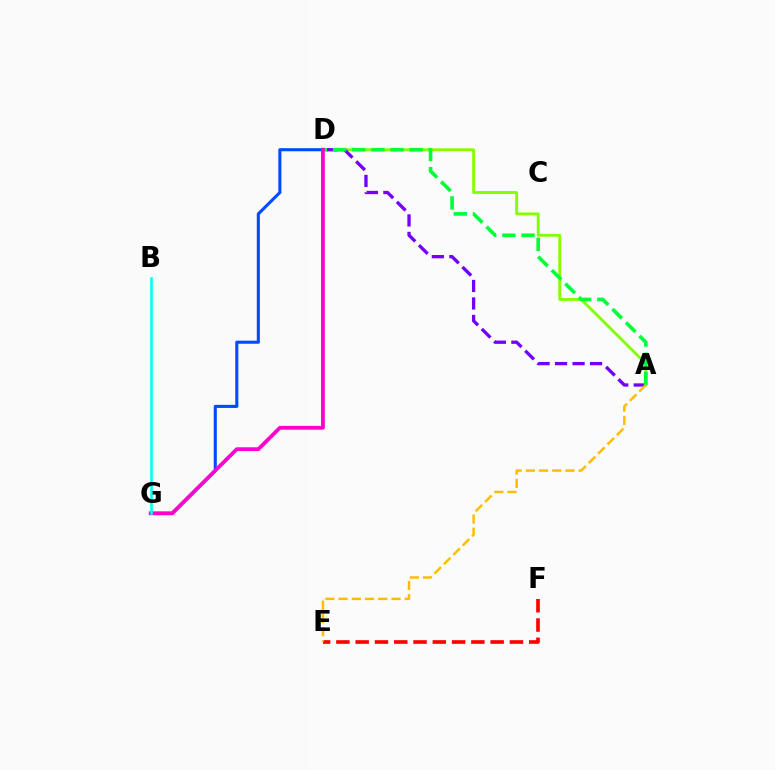{('A', 'D'): [{'color': '#84ff00', 'line_style': 'solid', 'thickness': 2.05}, {'color': '#7200ff', 'line_style': 'dashed', 'thickness': 2.38}, {'color': '#00ff39', 'line_style': 'dashed', 'thickness': 2.6}], ('D', 'G'): [{'color': '#004bff', 'line_style': 'solid', 'thickness': 2.22}, {'color': '#ff00cf', 'line_style': 'solid', 'thickness': 2.73}], ('E', 'F'): [{'color': '#ff0000', 'line_style': 'dashed', 'thickness': 2.62}], ('A', 'E'): [{'color': '#ffbd00', 'line_style': 'dashed', 'thickness': 1.8}], ('B', 'G'): [{'color': '#00fff6', 'line_style': 'solid', 'thickness': 1.86}]}